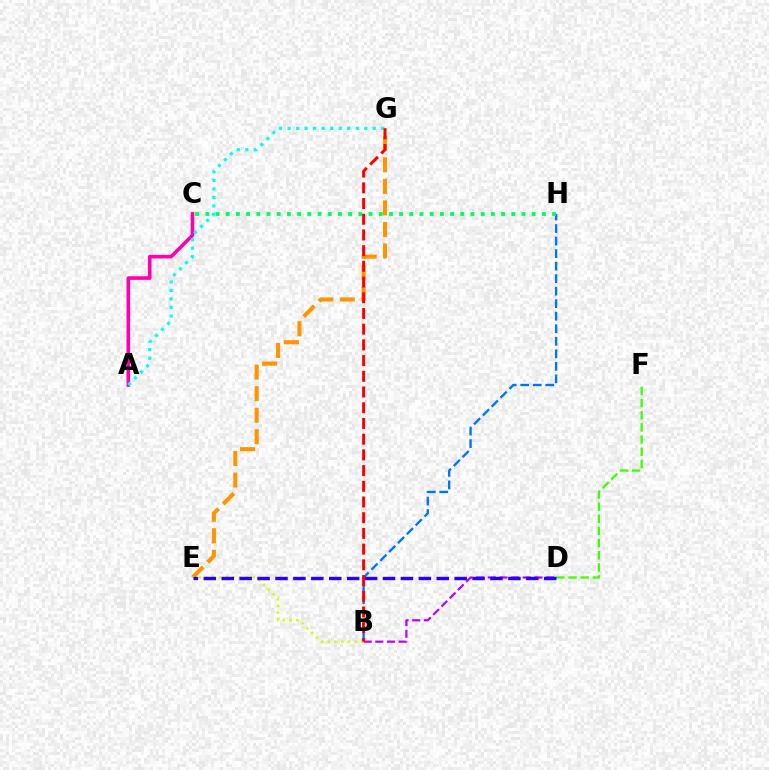{('B', 'H'): [{'color': '#0074ff', 'line_style': 'dashed', 'thickness': 1.7}], ('B', 'D'): [{'color': '#b900ff', 'line_style': 'dashed', 'thickness': 1.58}], ('D', 'F'): [{'color': '#3dff00', 'line_style': 'dashed', 'thickness': 1.65}], ('A', 'C'): [{'color': '#ff00ac', 'line_style': 'solid', 'thickness': 2.6}], ('C', 'H'): [{'color': '#00ff5c', 'line_style': 'dotted', 'thickness': 2.77}], ('A', 'G'): [{'color': '#00fff6', 'line_style': 'dotted', 'thickness': 2.31}], ('E', 'G'): [{'color': '#ff9400', 'line_style': 'dashed', 'thickness': 2.93}], ('B', 'E'): [{'color': '#d1ff00', 'line_style': 'dotted', 'thickness': 1.82}], ('D', 'E'): [{'color': '#2500ff', 'line_style': 'dashed', 'thickness': 2.43}], ('B', 'G'): [{'color': '#ff0000', 'line_style': 'dashed', 'thickness': 2.13}]}